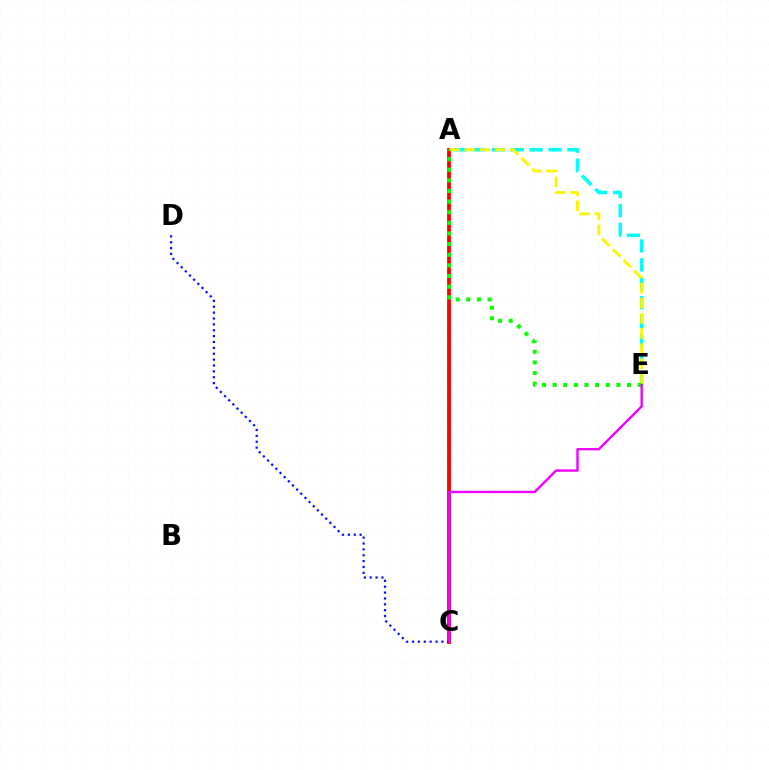{('A', 'E'): [{'color': '#00fff6', 'line_style': 'dashed', 'thickness': 2.57}, {'color': '#fcf500', 'line_style': 'dashed', 'thickness': 2.06}, {'color': '#08ff00', 'line_style': 'dotted', 'thickness': 2.89}], ('A', 'C'): [{'color': '#ff0000', 'line_style': 'solid', 'thickness': 2.75}], ('C', 'D'): [{'color': '#0010ff', 'line_style': 'dotted', 'thickness': 1.6}], ('C', 'E'): [{'color': '#ee00ff', 'line_style': 'solid', 'thickness': 1.7}]}